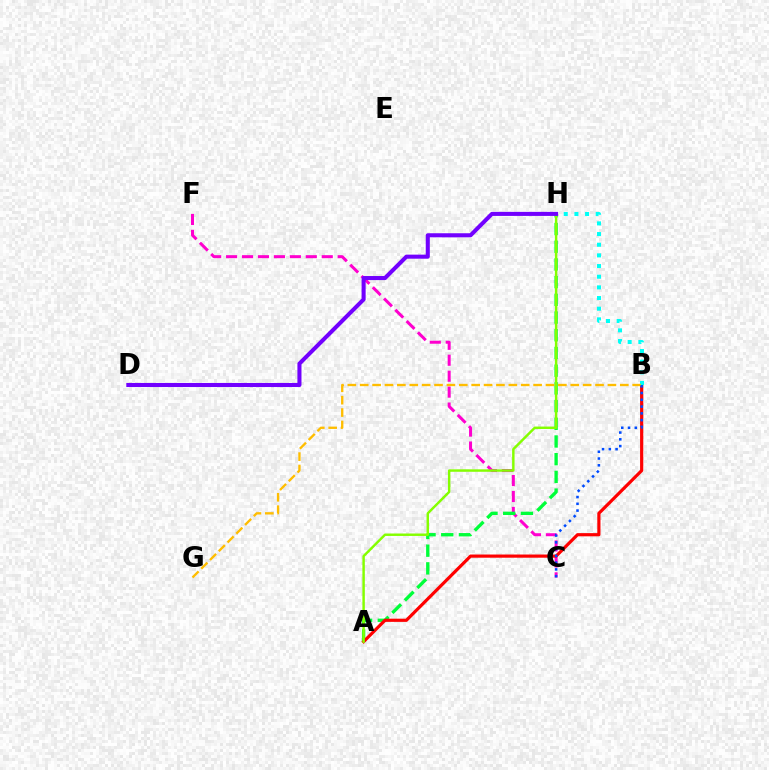{('C', 'F'): [{'color': '#ff00cf', 'line_style': 'dashed', 'thickness': 2.17}], ('A', 'H'): [{'color': '#00ff39', 'line_style': 'dashed', 'thickness': 2.41}, {'color': '#84ff00', 'line_style': 'solid', 'thickness': 1.76}], ('A', 'B'): [{'color': '#ff0000', 'line_style': 'solid', 'thickness': 2.29}], ('B', 'H'): [{'color': '#00fff6', 'line_style': 'dotted', 'thickness': 2.9}], ('B', 'G'): [{'color': '#ffbd00', 'line_style': 'dashed', 'thickness': 1.68}], ('B', 'C'): [{'color': '#004bff', 'line_style': 'dotted', 'thickness': 1.84}], ('D', 'H'): [{'color': '#7200ff', 'line_style': 'solid', 'thickness': 2.92}]}